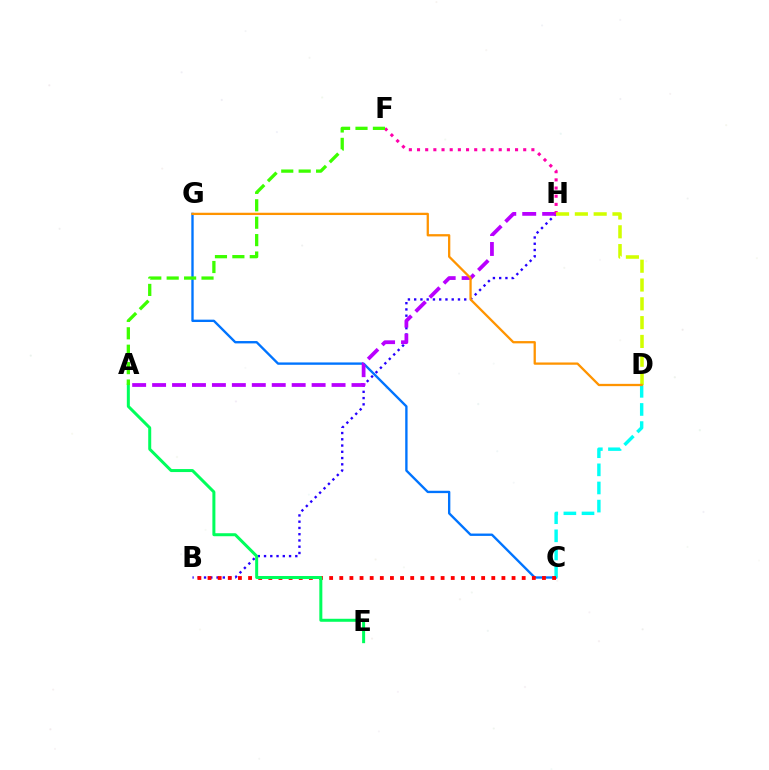{('C', 'G'): [{'color': '#0074ff', 'line_style': 'solid', 'thickness': 1.7}], ('B', 'H'): [{'color': '#2500ff', 'line_style': 'dotted', 'thickness': 1.7}], ('C', 'D'): [{'color': '#00fff6', 'line_style': 'dashed', 'thickness': 2.46}], ('A', 'H'): [{'color': '#b900ff', 'line_style': 'dashed', 'thickness': 2.71}], ('B', 'C'): [{'color': '#ff0000', 'line_style': 'dotted', 'thickness': 2.75}], ('F', 'H'): [{'color': '#ff00ac', 'line_style': 'dotted', 'thickness': 2.22}], ('D', 'H'): [{'color': '#d1ff00', 'line_style': 'dashed', 'thickness': 2.55}], ('D', 'G'): [{'color': '#ff9400', 'line_style': 'solid', 'thickness': 1.65}], ('A', 'E'): [{'color': '#00ff5c', 'line_style': 'solid', 'thickness': 2.16}], ('A', 'F'): [{'color': '#3dff00', 'line_style': 'dashed', 'thickness': 2.37}]}